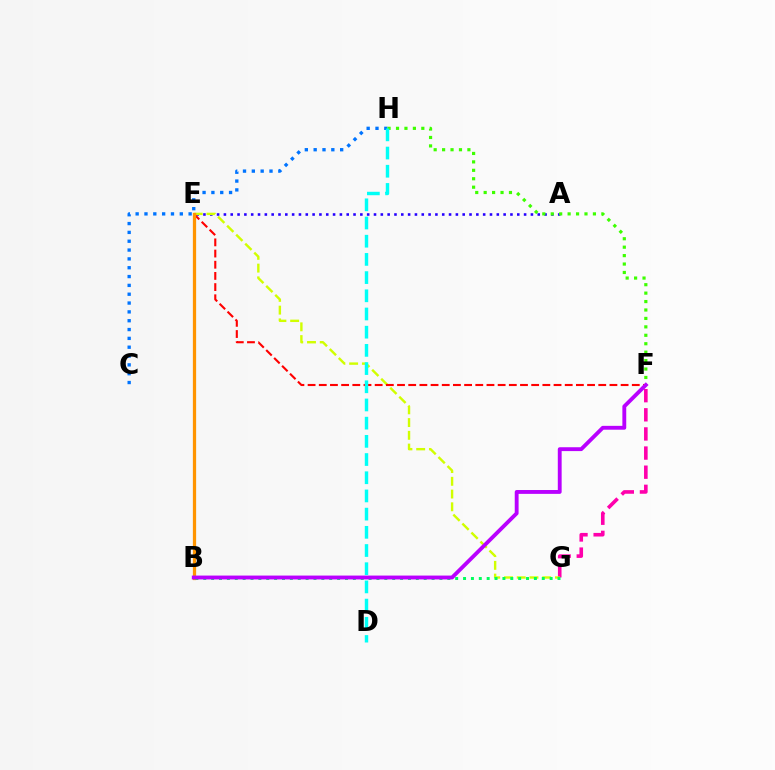{('A', 'E'): [{'color': '#2500ff', 'line_style': 'dotted', 'thickness': 1.85}], ('F', 'G'): [{'color': '#ff00ac', 'line_style': 'dashed', 'thickness': 2.6}], ('C', 'H'): [{'color': '#0074ff', 'line_style': 'dotted', 'thickness': 2.4}], ('E', 'G'): [{'color': '#d1ff00', 'line_style': 'dashed', 'thickness': 1.73}], ('F', 'H'): [{'color': '#3dff00', 'line_style': 'dotted', 'thickness': 2.29}], ('E', 'F'): [{'color': '#ff0000', 'line_style': 'dashed', 'thickness': 1.52}], ('B', 'E'): [{'color': '#ff9400', 'line_style': 'solid', 'thickness': 2.33}], ('B', 'G'): [{'color': '#00ff5c', 'line_style': 'dotted', 'thickness': 2.14}], ('B', 'F'): [{'color': '#b900ff', 'line_style': 'solid', 'thickness': 2.78}], ('D', 'H'): [{'color': '#00fff6', 'line_style': 'dashed', 'thickness': 2.47}]}